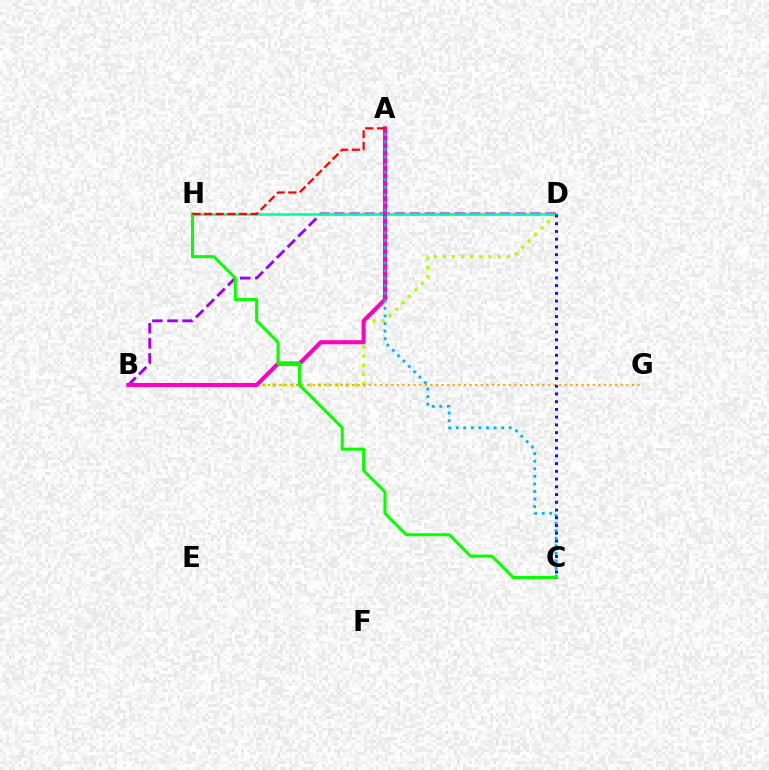{('B', 'D'): [{'color': '#b3ff00', 'line_style': 'dotted', 'thickness': 2.48}, {'color': '#9b00ff', 'line_style': 'dashed', 'thickness': 2.05}], ('D', 'H'): [{'color': '#00ff9d', 'line_style': 'solid', 'thickness': 1.88}], ('B', 'G'): [{'color': '#ffa500', 'line_style': 'dotted', 'thickness': 1.52}], ('A', 'B'): [{'color': '#ff00bd', 'line_style': 'solid', 'thickness': 2.93}], ('A', 'C'): [{'color': '#00b5ff', 'line_style': 'dotted', 'thickness': 2.06}], ('C', 'H'): [{'color': '#08ff00', 'line_style': 'solid', 'thickness': 2.19}], ('C', 'D'): [{'color': '#0010ff', 'line_style': 'dotted', 'thickness': 2.1}], ('A', 'H'): [{'color': '#ff0000', 'line_style': 'dashed', 'thickness': 1.58}]}